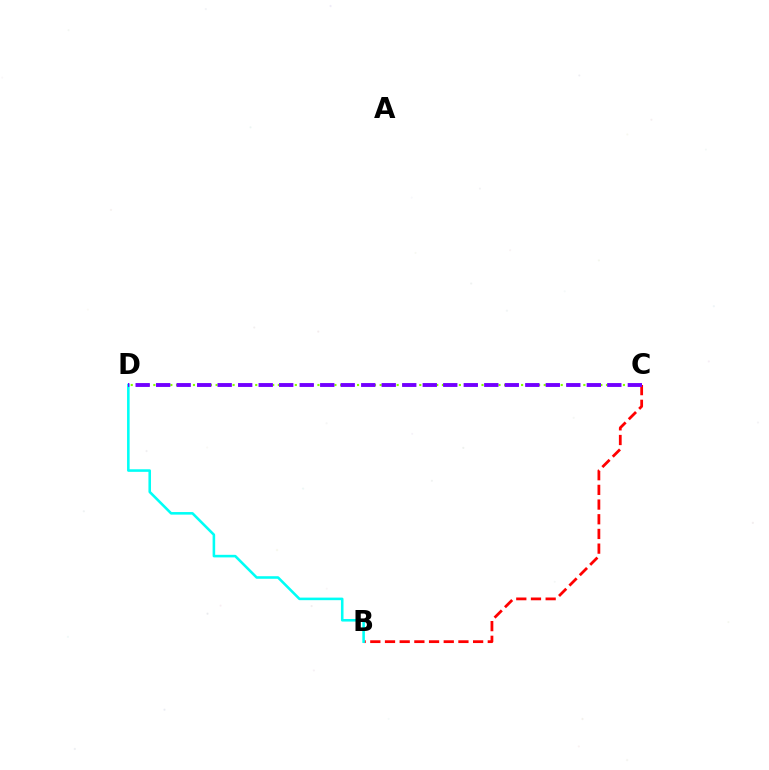{('C', 'D'): [{'color': '#84ff00', 'line_style': 'dotted', 'thickness': 1.54}, {'color': '#7200ff', 'line_style': 'dashed', 'thickness': 2.79}], ('B', 'C'): [{'color': '#ff0000', 'line_style': 'dashed', 'thickness': 1.99}], ('B', 'D'): [{'color': '#00fff6', 'line_style': 'solid', 'thickness': 1.85}]}